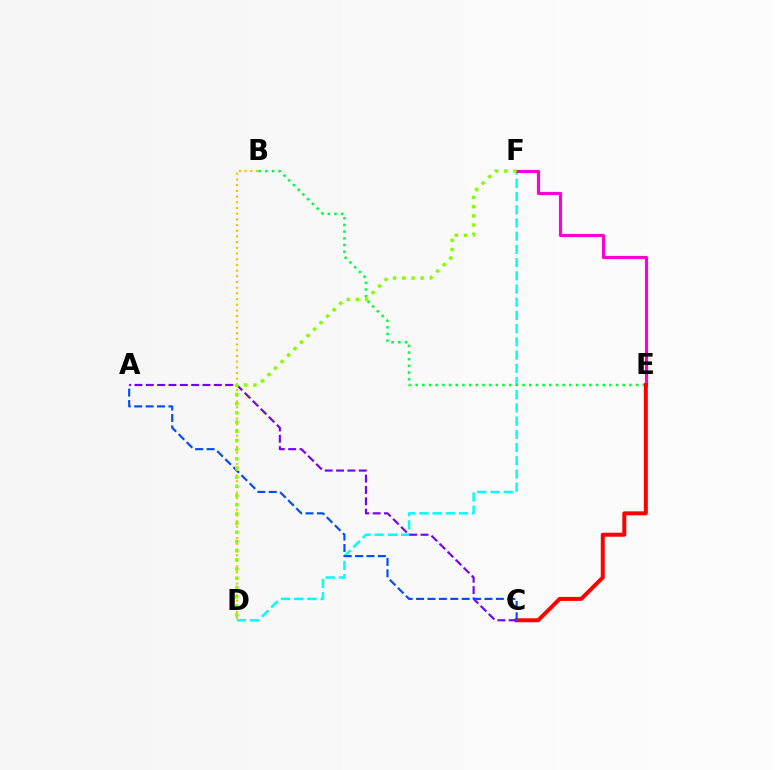{('D', 'F'): [{'color': '#00fff6', 'line_style': 'dashed', 'thickness': 1.79}, {'color': '#84ff00', 'line_style': 'dotted', 'thickness': 2.5}], ('E', 'F'): [{'color': '#ff00cf', 'line_style': 'solid', 'thickness': 2.26}], ('B', 'E'): [{'color': '#00ff39', 'line_style': 'dotted', 'thickness': 1.82}], ('C', 'E'): [{'color': '#ff0000', 'line_style': 'solid', 'thickness': 2.87}], ('A', 'C'): [{'color': '#7200ff', 'line_style': 'dashed', 'thickness': 1.54}, {'color': '#004bff', 'line_style': 'dashed', 'thickness': 1.55}], ('B', 'D'): [{'color': '#ffbd00', 'line_style': 'dotted', 'thickness': 1.55}]}